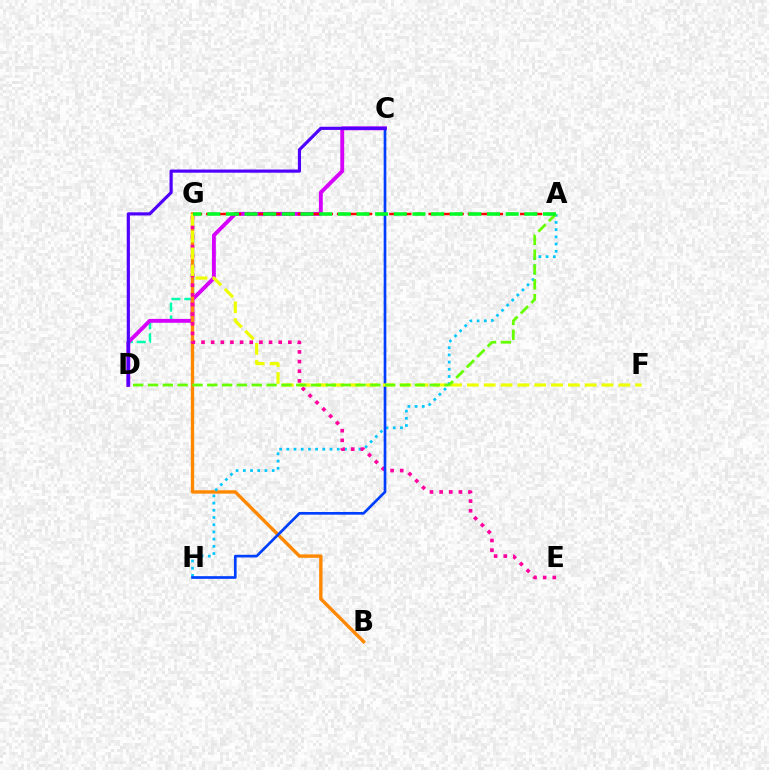{('D', 'G'): [{'color': '#00ffaf', 'line_style': 'dashed', 'thickness': 1.76}], ('C', 'D'): [{'color': '#d600ff', 'line_style': 'solid', 'thickness': 2.79}, {'color': '#4f00ff', 'line_style': 'solid', 'thickness': 2.28}], ('B', 'G'): [{'color': '#ff8800', 'line_style': 'solid', 'thickness': 2.43}], ('A', 'H'): [{'color': '#00c7ff', 'line_style': 'dotted', 'thickness': 1.96}], ('E', 'G'): [{'color': '#ff00a0', 'line_style': 'dotted', 'thickness': 2.62}], ('C', 'H'): [{'color': '#003fff', 'line_style': 'solid', 'thickness': 1.93}], ('F', 'G'): [{'color': '#eeff00', 'line_style': 'dashed', 'thickness': 2.29}], ('A', 'D'): [{'color': '#66ff00', 'line_style': 'dashed', 'thickness': 2.01}], ('A', 'G'): [{'color': '#ff0000', 'line_style': 'dashed', 'thickness': 1.78}, {'color': '#00ff27', 'line_style': 'dashed', 'thickness': 2.53}]}